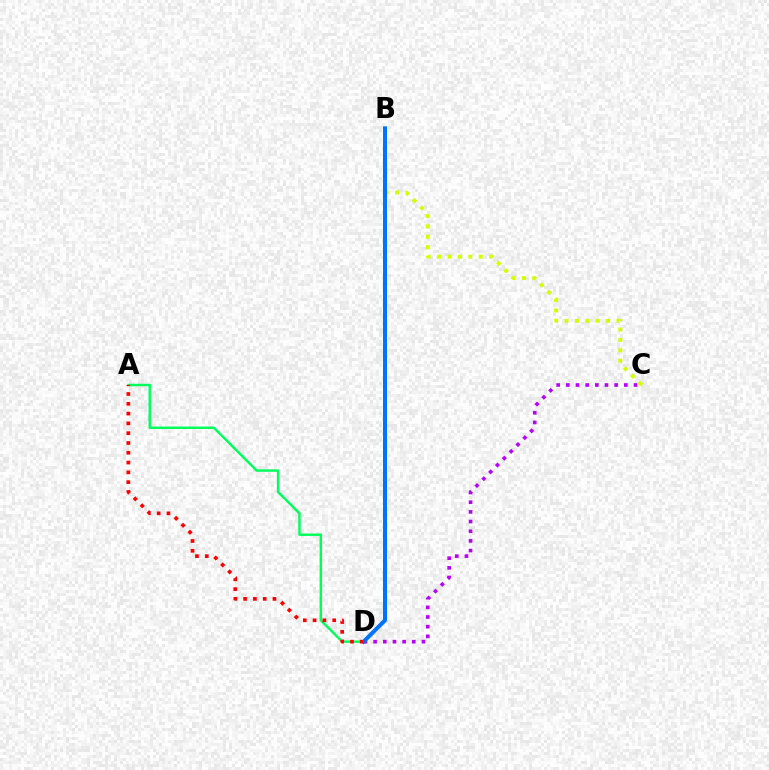{('A', 'D'): [{'color': '#00ff5c', 'line_style': 'solid', 'thickness': 1.75}, {'color': '#ff0000', 'line_style': 'dotted', 'thickness': 2.66}], ('C', 'D'): [{'color': '#b900ff', 'line_style': 'dotted', 'thickness': 2.63}], ('B', 'C'): [{'color': '#d1ff00', 'line_style': 'dotted', 'thickness': 2.83}], ('B', 'D'): [{'color': '#0074ff', 'line_style': 'solid', 'thickness': 2.88}]}